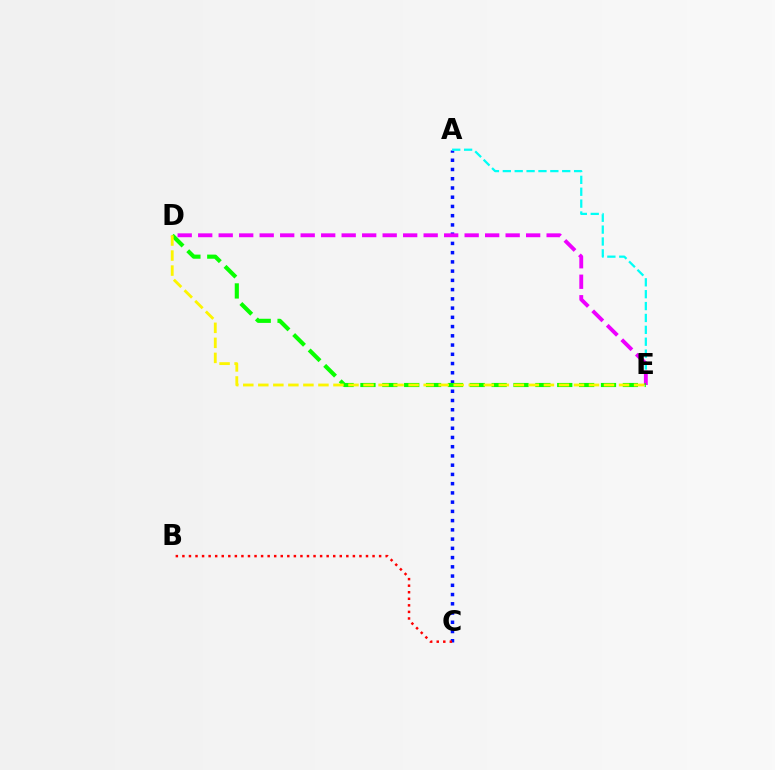{('A', 'C'): [{'color': '#0010ff', 'line_style': 'dotted', 'thickness': 2.51}], ('A', 'E'): [{'color': '#00fff6', 'line_style': 'dashed', 'thickness': 1.61}], ('D', 'E'): [{'color': '#ee00ff', 'line_style': 'dashed', 'thickness': 2.78}, {'color': '#08ff00', 'line_style': 'dashed', 'thickness': 2.97}, {'color': '#fcf500', 'line_style': 'dashed', 'thickness': 2.04}], ('B', 'C'): [{'color': '#ff0000', 'line_style': 'dotted', 'thickness': 1.78}]}